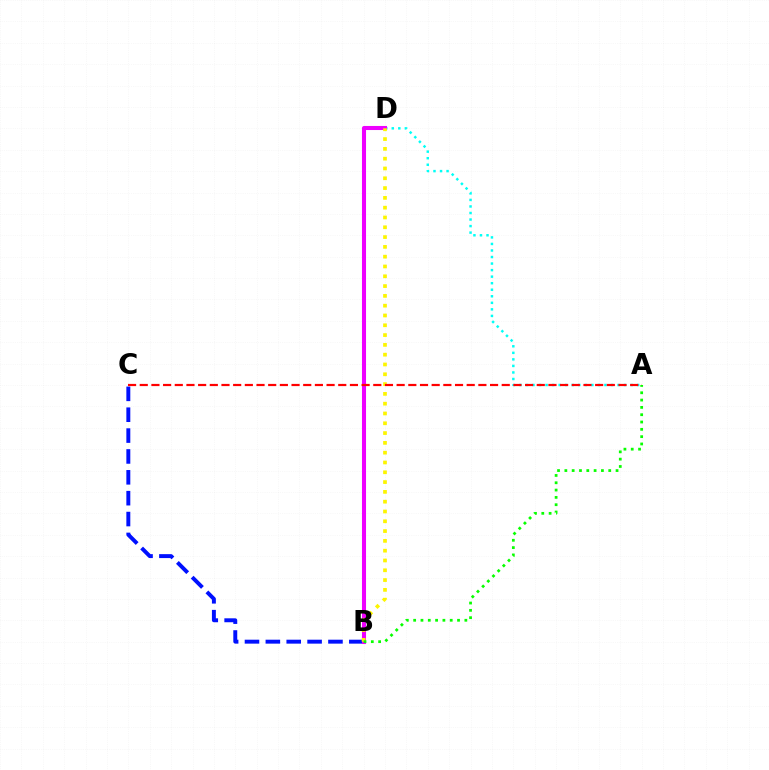{('A', 'D'): [{'color': '#00fff6', 'line_style': 'dotted', 'thickness': 1.78}], ('B', 'C'): [{'color': '#0010ff', 'line_style': 'dashed', 'thickness': 2.83}], ('B', 'D'): [{'color': '#ee00ff', 'line_style': 'solid', 'thickness': 2.93}, {'color': '#fcf500', 'line_style': 'dotted', 'thickness': 2.66}], ('A', 'C'): [{'color': '#ff0000', 'line_style': 'dashed', 'thickness': 1.59}], ('A', 'B'): [{'color': '#08ff00', 'line_style': 'dotted', 'thickness': 1.99}]}